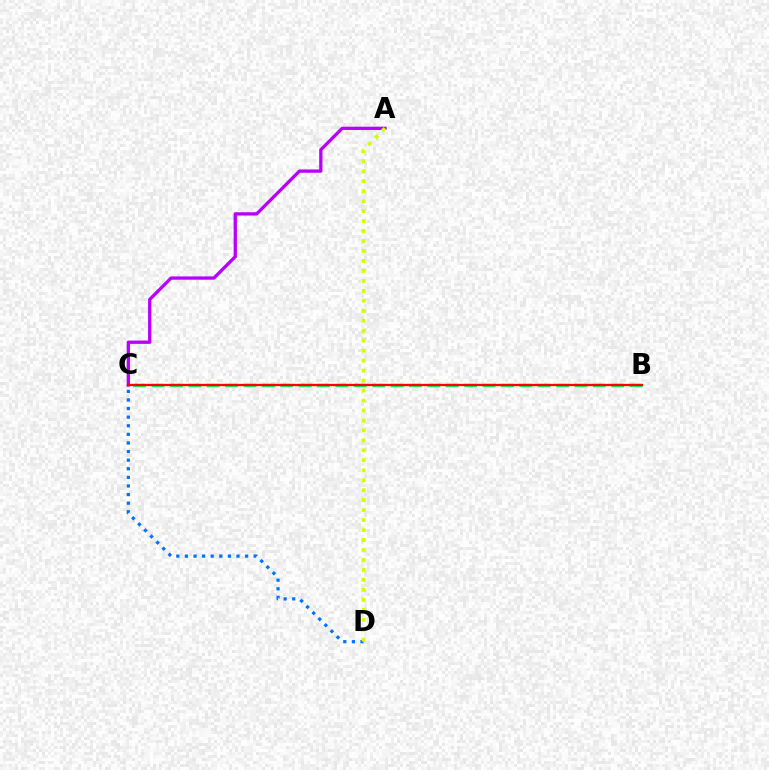{('A', 'C'): [{'color': '#b900ff', 'line_style': 'solid', 'thickness': 2.37}], ('C', 'D'): [{'color': '#0074ff', 'line_style': 'dotted', 'thickness': 2.34}], ('B', 'C'): [{'color': '#00ff5c', 'line_style': 'dashed', 'thickness': 2.5}, {'color': '#ff0000', 'line_style': 'solid', 'thickness': 1.64}], ('A', 'D'): [{'color': '#d1ff00', 'line_style': 'dotted', 'thickness': 2.71}]}